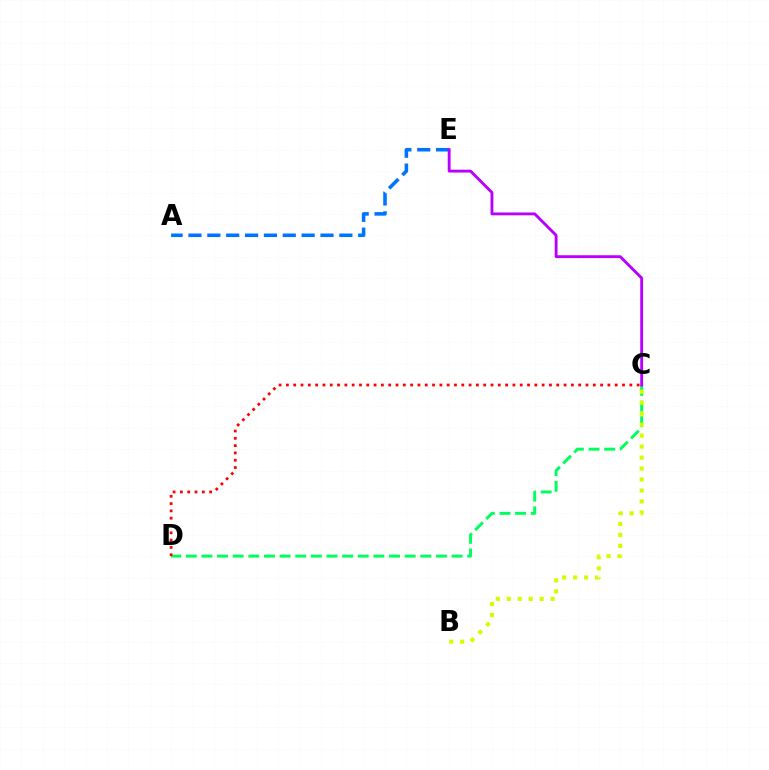{('C', 'D'): [{'color': '#00ff5c', 'line_style': 'dashed', 'thickness': 2.12}, {'color': '#ff0000', 'line_style': 'dotted', 'thickness': 1.99}], ('A', 'E'): [{'color': '#0074ff', 'line_style': 'dashed', 'thickness': 2.56}], ('C', 'E'): [{'color': '#b900ff', 'line_style': 'solid', 'thickness': 2.06}], ('B', 'C'): [{'color': '#d1ff00', 'line_style': 'dotted', 'thickness': 2.98}]}